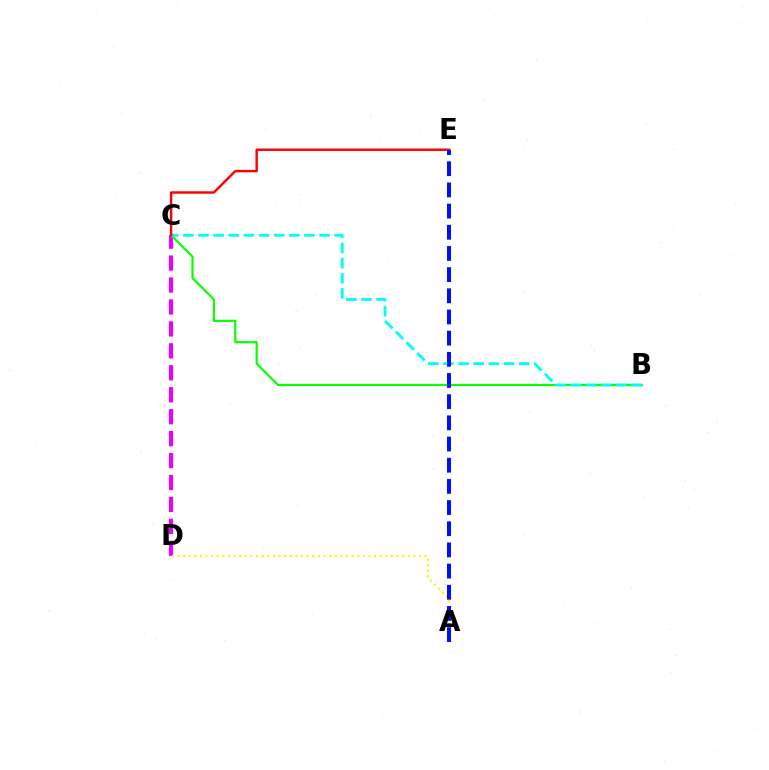{('C', 'D'): [{'color': '#ee00ff', 'line_style': 'dashed', 'thickness': 2.98}], ('B', 'C'): [{'color': '#08ff00', 'line_style': 'solid', 'thickness': 1.57}, {'color': '#00fff6', 'line_style': 'dashed', 'thickness': 2.06}], ('A', 'D'): [{'color': '#fcf500', 'line_style': 'dotted', 'thickness': 1.53}], ('C', 'E'): [{'color': '#ff0000', 'line_style': 'solid', 'thickness': 1.75}], ('A', 'E'): [{'color': '#0010ff', 'line_style': 'dashed', 'thickness': 2.88}]}